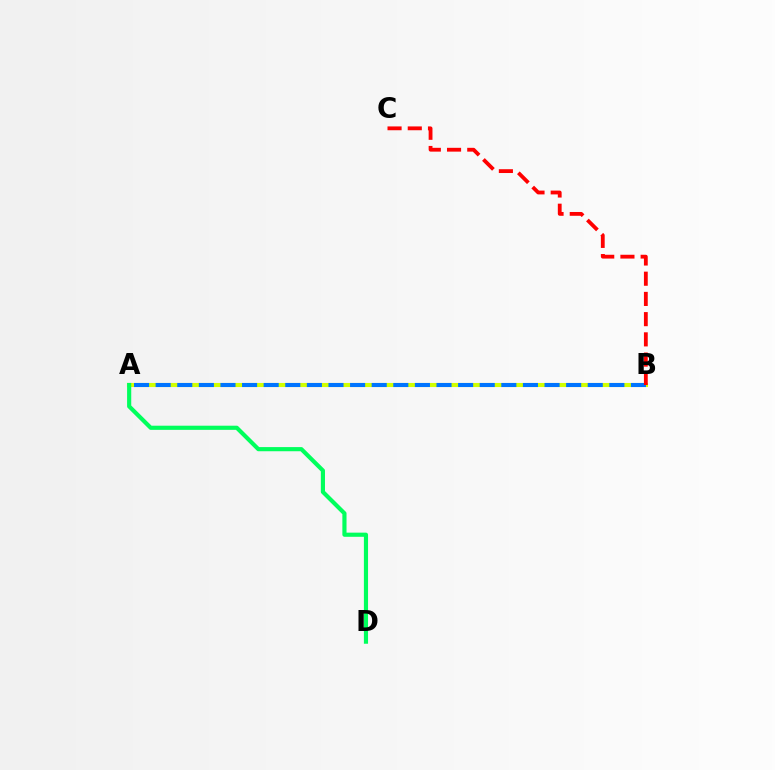{('A', 'B'): [{'color': '#b900ff', 'line_style': 'solid', 'thickness': 1.71}, {'color': '#d1ff00', 'line_style': 'solid', 'thickness': 2.94}, {'color': '#0074ff', 'line_style': 'dashed', 'thickness': 2.93}], ('A', 'D'): [{'color': '#00ff5c', 'line_style': 'solid', 'thickness': 2.99}], ('B', 'C'): [{'color': '#ff0000', 'line_style': 'dashed', 'thickness': 2.75}]}